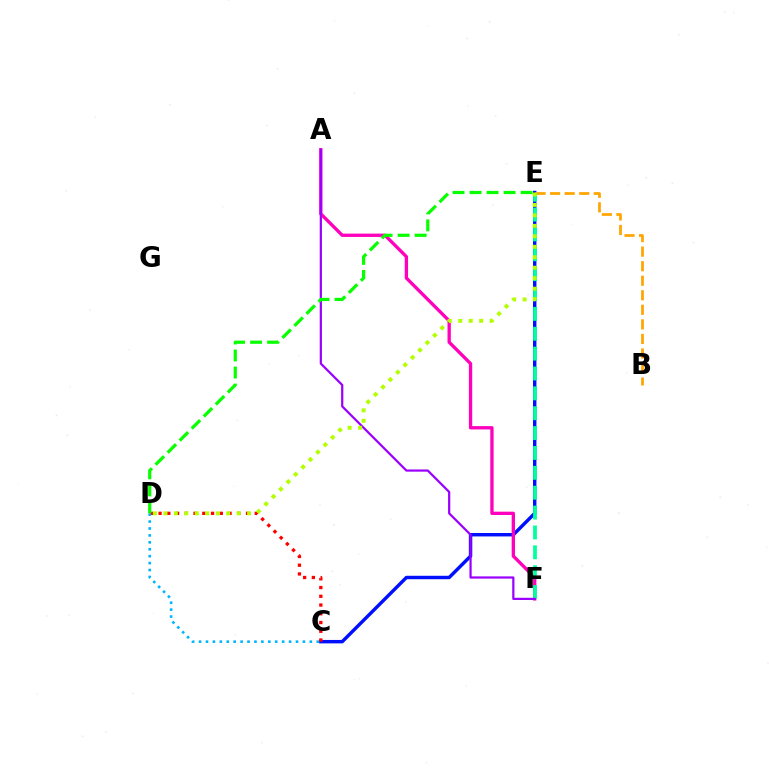{('C', 'E'): [{'color': '#0010ff', 'line_style': 'solid', 'thickness': 2.47}], ('A', 'F'): [{'color': '#ff00bd', 'line_style': 'solid', 'thickness': 2.39}, {'color': '#9b00ff', 'line_style': 'solid', 'thickness': 1.6}], ('B', 'E'): [{'color': '#ffa500', 'line_style': 'dashed', 'thickness': 1.98}], ('E', 'F'): [{'color': '#00ff9d', 'line_style': 'dashed', 'thickness': 2.7}], ('C', 'D'): [{'color': '#ff0000', 'line_style': 'dotted', 'thickness': 2.38}, {'color': '#00b5ff', 'line_style': 'dotted', 'thickness': 1.88}], ('D', 'E'): [{'color': '#08ff00', 'line_style': 'dashed', 'thickness': 2.31}, {'color': '#b3ff00', 'line_style': 'dotted', 'thickness': 2.84}]}